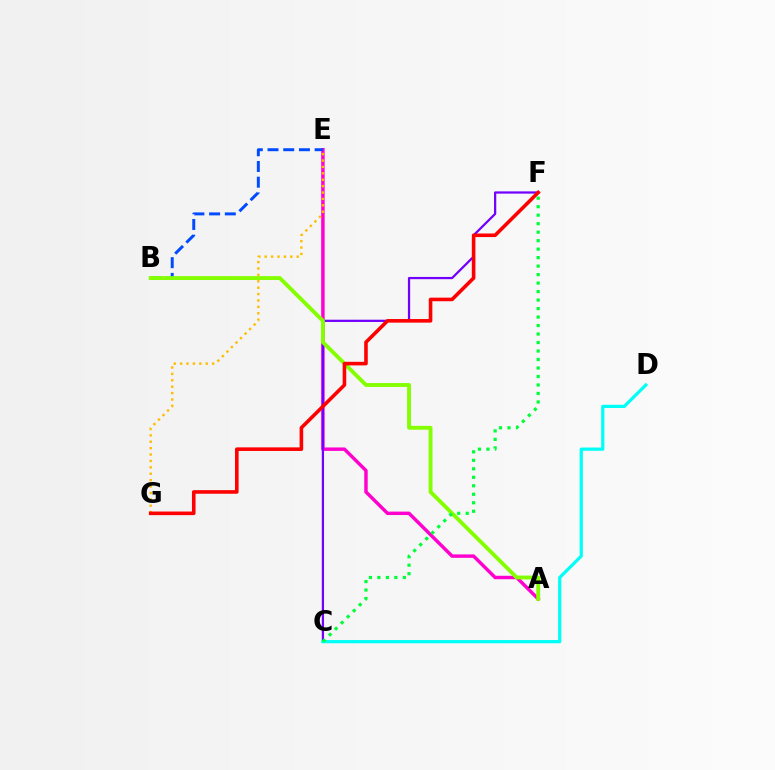{('A', 'E'): [{'color': '#ff00cf', 'line_style': 'solid', 'thickness': 2.47}], ('C', 'F'): [{'color': '#7200ff', 'line_style': 'solid', 'thickness': 1.62}, {'color': '#00ff39', 'line_style': 'dotted', 'thickness': 2.31}], ('C', 'D'): [{'color': '#00fff6', 'line_style': 'solid', 'thickness': 2.32}], ('B', 'E'): [{'color': '#004bff', 'line_style': 'dashed', 'thickness': 2.13}], ('A', 'B'): [{'color': '#84ff00', 'line_style': 'solid', 'thickness': 2.79}], ('E', 'G'): [{'color': '#ffbd00', 'line_style': 'dotted', 'thickness': 1.74}], ('F', 'G'): [{'color': '#ff0000', 'line_style': 'solid', 'thickness': 2.59}]}